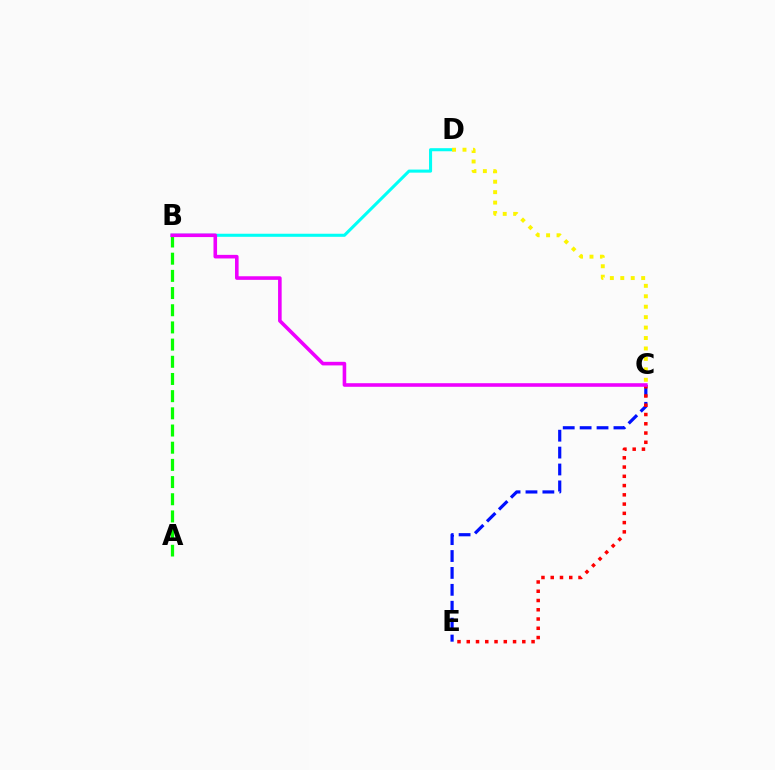{('B', 'D'): [{'color': '#00fff6', 'line_style': 'solid', 'thickness': 2.21}], ('C', 'E'): [{'color': '#0010ff', 'line_style': 'dashed', 'thickness': 2.3}, {'color': '#ff0000', 'line_style': 'dotted', 'thickness': 2.52}], ('A', 'B'): [{'color': '#08ff00', 'line_style': 'dashed', 'thickness': 2.33}], ('C', 'D'): [{'color': '#fcf500', 'line_style': 'dotted', 'thickness': 2.84}], ('B', 'C'): [{'color': '#ee00ff', 'line_style': 'solid', 'thickness': 2.58}]}